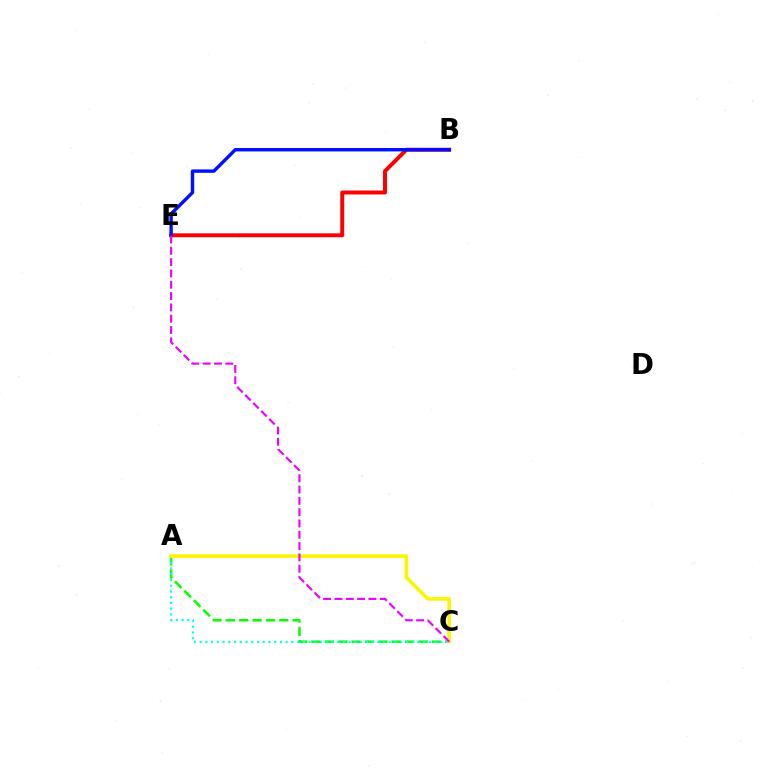{('A', 'C'): [{'color': '#08ff00', 'line_style': 'dashed', 'thickness': 1.82}, {'color': '#00fff6', 'line_style': 'dotted', 'thickness': 1.56}, {'color': '#fcf500', 'line_style': 'solid', 'thickness': 2.58}], ('B', 'E'): [{'color': '#ff0000', 'line_style': 'solid', 'thickness': 2.84}, {'color': '#0010ff', 'line_style': 'solid', 'thickness': 2.46}], ('C', 'E'): [{'color': '#ee00ff', 'line_style': 'dashed', 'thickness': 1.54}]}